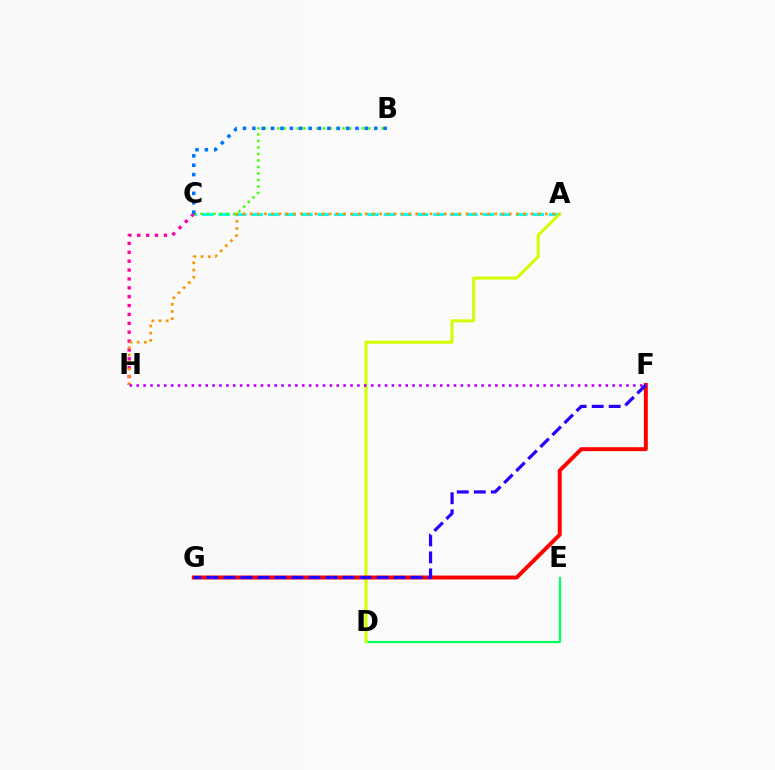{('A', 'C'): [{'color': '#00fff6', 'line_style': 'dashed', 'thickness': 2.25}], ('D', 'E'): [{'color': '#00ff5c', 'line_style': 'solid', 'thickness': 1.59}], ('B', 'C'): [{'color': '#3dff00', 'line_style': 'dotted', 'thickness': 1.77}, {'color': '#0074ff', 'line_style': 'dotted', 'thickness': 2.55}], ('C', 'H'): [{'color': '#ff00ac', 'line_style': 'dotted', 'thickness': 2.41}], ('A', 'D'): [{'color': '#d1ff00', 'line_style': 'solid', 'thickness': 2.19}], ('A', 'H'): [{'color': '#ff9400', 'line_style': 'dotted', 'thickness': 1.96}], ('F', 'G'): [{'color': '#ff0000', 'line_style': 'solid', 'thickness': 2.84}, {'color': '#2500ff', 'line_style': 'dashed', 'thickness': 2.31}], ('F', 'H'): [{'color': '#b900ff', 'line_style': 'dotted', 'thickness': 1.87}]}